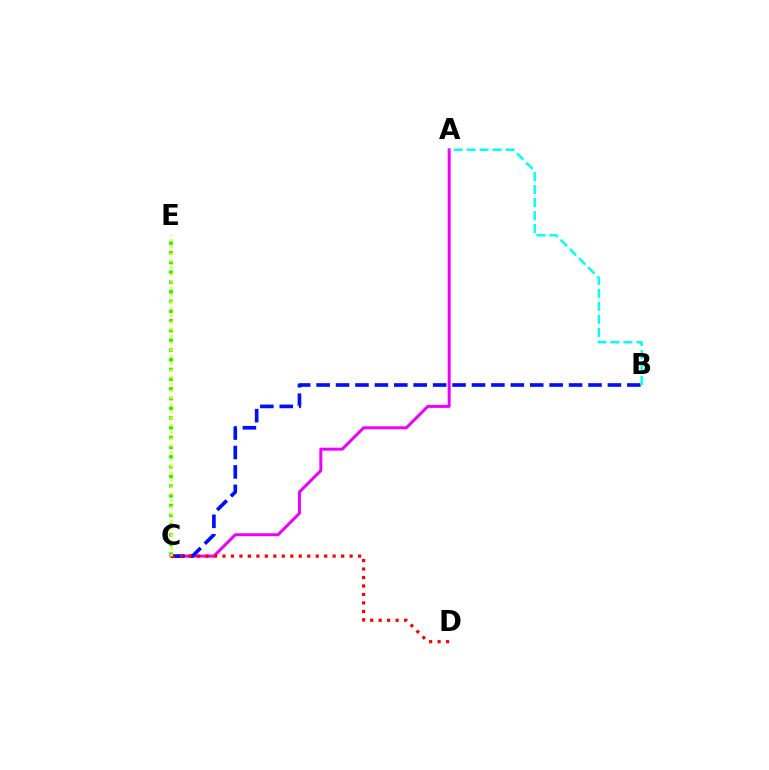{('A', 'C'): [{'color': '#ee00ff', 'line_style': 'solid', 'thickness': 2.15}], ('B', 'C'): [{'color': '#0010ff', 'line_style': 'dashed', 'thickness': 2.64}], ('C', 'D'): [{'color': '#ff0000', 'line_style': 'dotted', 'thickness': 2.3}], ('C', 'E'): [{'color': '#08ff00', 'line_style': 'dotted', 'thickness': 2.64}, {'color': '#fcf500', 'line_style': 'dotted', 'thickness': 1.86}], ('A', 'B'): [{'color': '#00fff6', 'line_style': 'dashed', 'thickness': 1.76}]}